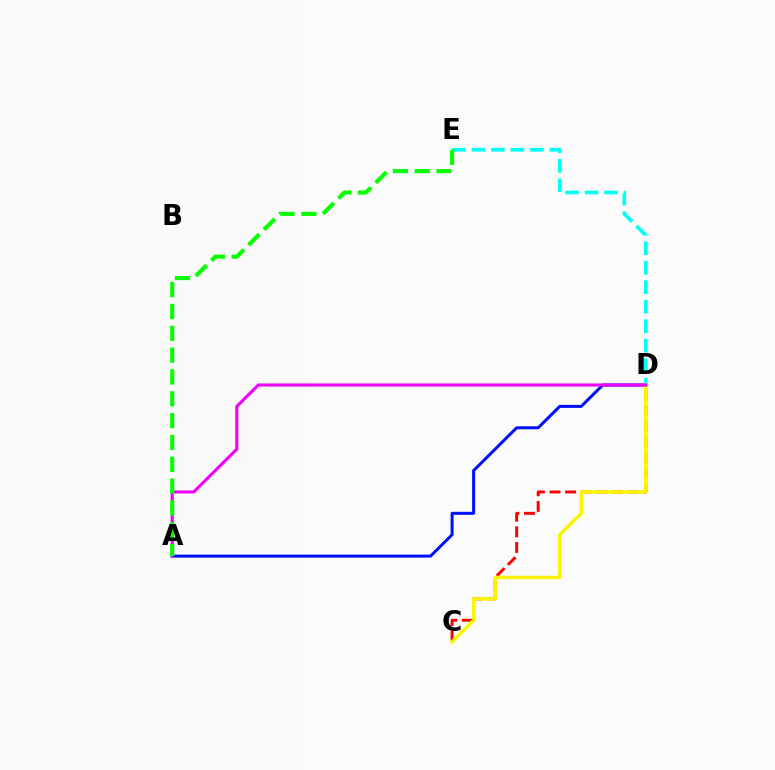{('A', 'D'): [{'color': '#0010ff', 'line_style': 'solid', 'thickness': 2.17}, {'color': '#ee00ff', 'line_style': 'solid', 'thickness': 2.22}], ('D', 'E'): [{'color': '#00fff6', 'line_style': 'dashed', 'thickness': 2.65}], ('C', 'D'): [{'color': '#ff0000', 'line_style': 'dashed', 'thickness': 2.12}, {'color': '#fcf500', 'line_style': 'solid', 'thickness': 2.5}], ('A', 'E'): [{'color': '#08ff00', 'line_style': 'dashed', 'thickness': 2.97}]}